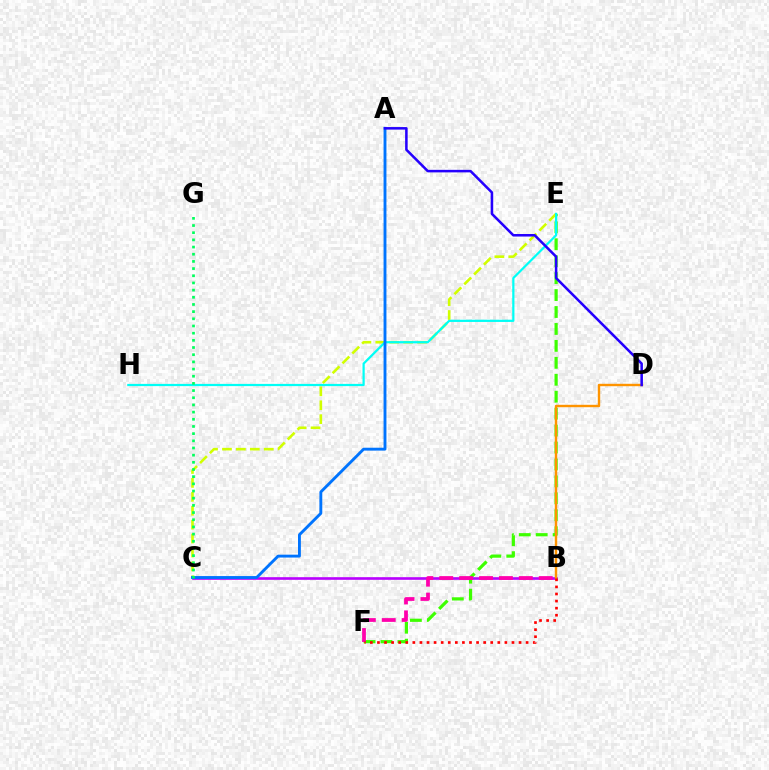{('E', 'F'): [{'color': '#3dff00', 'line_style': 'dashed', 'thickness': 2.3}], ('B', 'C'): [{'color': '#b900ff', 'line_style': 'solid', 'thickness': 1.89}], ('B', 'F'): [{'color': '#ff00ac', 'line_style': 'dashed', 'thickness': 2.7}, {'color': '#ff0000', 'line_style': 'dotted', 'thickness': 1.92}], ('B', 'D'): [{'color': '#ff9400', 'line_style': 'solid', 'thickness': 1.74}], ('C', 'E'): [{'color': '#d1ff00', 'line_style': 'dashed', 'thickness': 1.89}], ('E', 'H'): [{'color': '#00fff6', 'line_style': 'solid', 'thickness': 1.6}], ('A', 'C'): [{'color': '#0074ff', 'line_style': 'solid', 'thickness': 2.07}], ('A', 'D'): [{'color': '#2500ff', 'line_style': 'solid', 'thickness': 1.83}], ('C', 'G'): [{'color': '#00ff5c', 'line_style': 'dotted', 'thickness': 1.95}]}